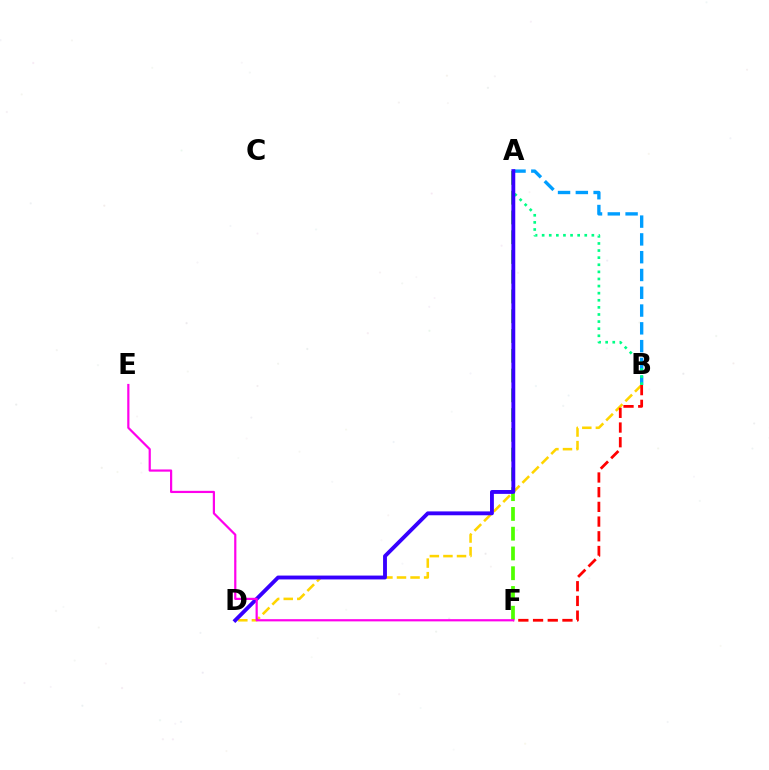{('A', 'B'): [{'color': '#009eff', 'line_style': 'dashed', 'thickness': 2.42}, {'color': '#00ff86', 'line_style': 'dotted', 'thickness': 1.93}], ('B', 'D'): [{'color': '#ffd500', 'line_style': 'dashed', 'thickness': 1.84}], ('A', 'F'): [{'color': '#4fff00', 'line_style': 'dashed', 'thickness': 2.69}], ('A', 'D'): [{'color': '#3700ff', 'line_style': 'solid', 'thickness': 2.78}], ('B', 'F'): [{'color': '#ff0000', 'line_style': 'dashed', 'thickness': 2.0}], ('E', 'F'): [{'color': '#ff00ed', 'line_style': 'solid', 'thickness': 1.59}]}